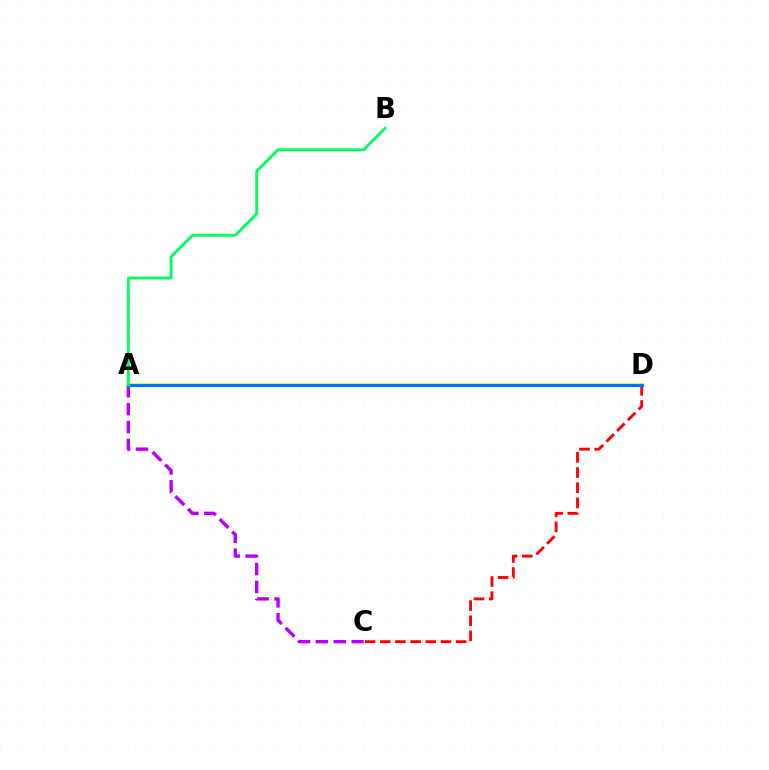{('A', 'D'): [{'color': '#d1ff00', 'line_style': 'solid', 'thickness': 2.63}, {'color': '#0074ff', 'line_style': 'solid', 'thickness': 2.24}], ('C', 'D'): [{'color': '#ff0000', 'line_style': 'dashed', 'thickness': 2.06}], ('A', 'C'): [{'color': '#b900ff', 'line_style': 'dashed', 'thickness': 2.43}], ('A', 'B'): [{'color': '#00ff5c', 'line_style': 'solid', 'thickness': 2.07}]}